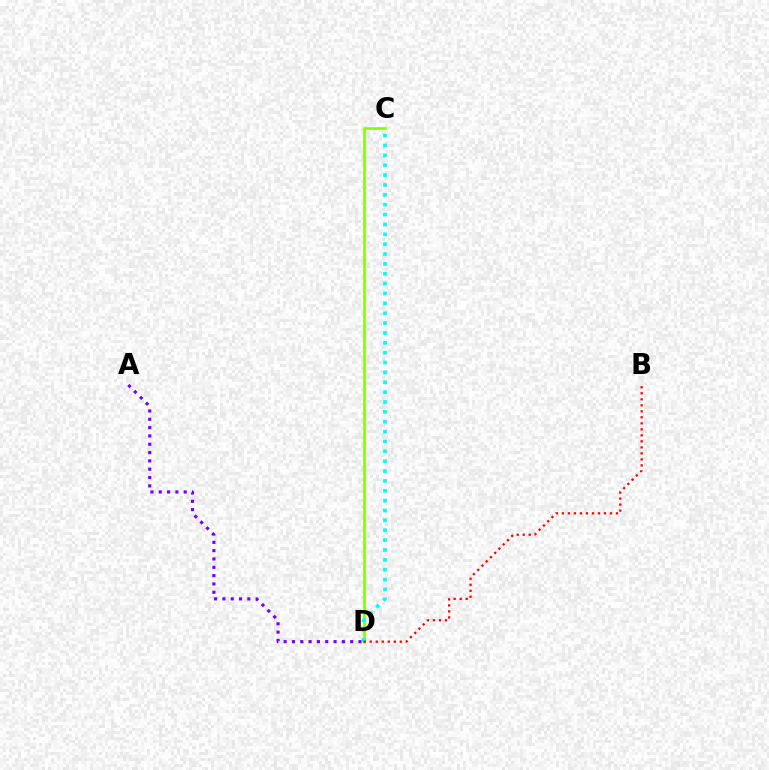{('C', 'D'): [{'color': '#84ff00', 'line_style': 'solid', 'thickness': 1.9}, {'color': '#00fff6', 'line_style': 'dotted', 'thickness': 2.68}], ('A', 'D'): [{'color': '#7200ff', 'line_style': 'dotted', 'thickness': 2.26}], ('B', 'D'): [{'color': '#ff0000', 'line_style': 'dotted', 'thickness': 1.63}]}